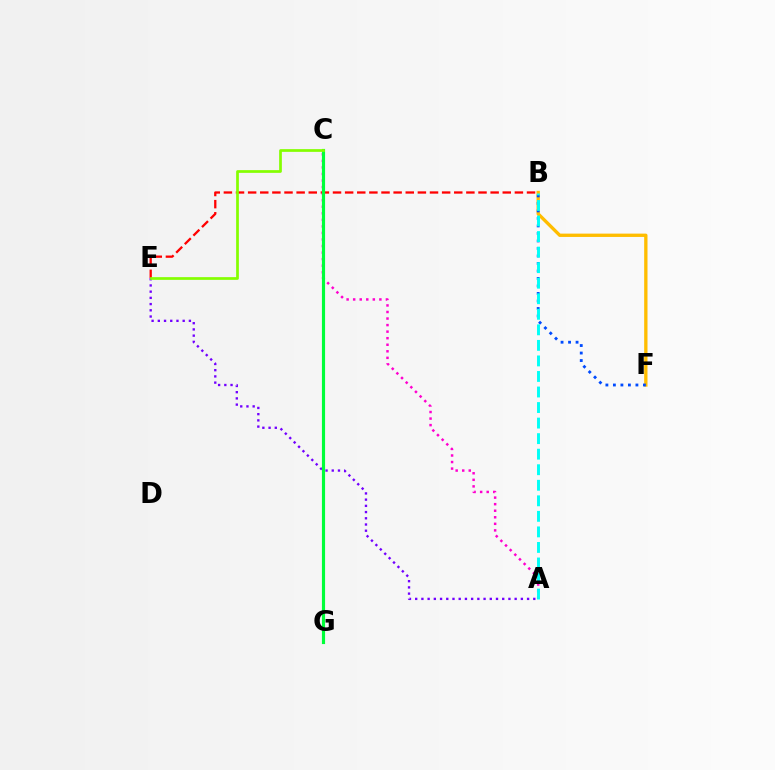{('B', 'E'): [{'color': '#ff0000', 'line_style': 'dashed', 'thickness': 1.65}], ('A', 'C'): [{'color': '#ff00cf', 'line_style': 'dotted', 'thickness': 1.78}], ('A', 'E'): [{'color': '#7200ff', 'line_style': 'dotted', 'thickness': 1.69}], ('B', 'F'): [{'color': '#ffbd00', 'line_style': 'solid', 'thickness': 2.39}, {'color': '#004bff', 'line_style': 'dotted', 'thickness': 2.04}], ('C', 'G'): [{'color': '#00ff39', 'line_style': 'solid', 'thickness': 2.27}], ('C', 'E'): [{'color': '#84ff00', 'line_style': 'solid', 'thickness': 1.96}], ('A', 'B'): [{'color': '#00fff6', 'line_style': 'dashed', 'thickness': 2.11}]}